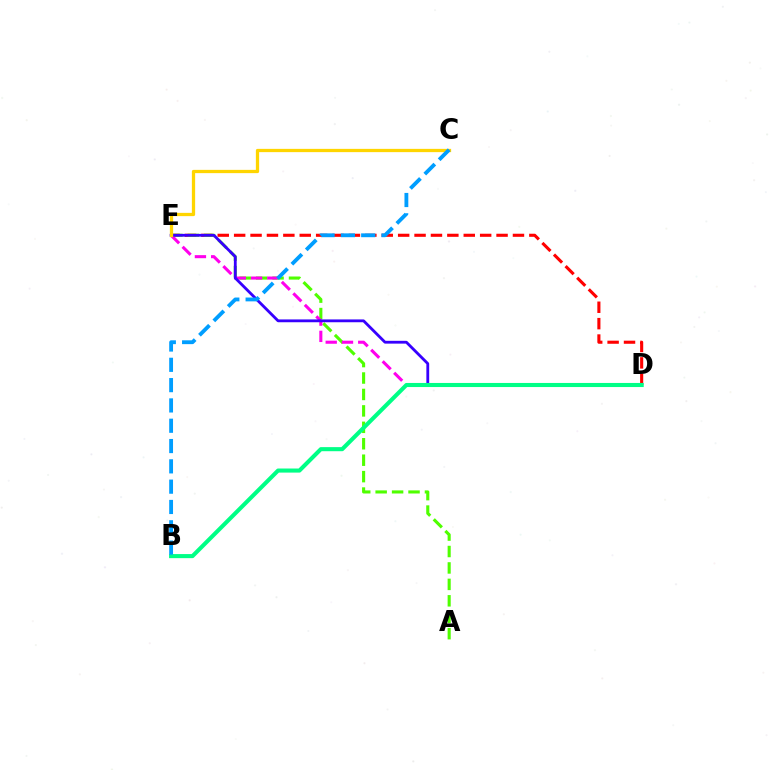{('D', 'E'): [{'color': '#ff0000', 'line_style': 'dashed', 'thickness': 2.23}, {'color': '#ff00ed', 'line_style': 'dashed', 'thickness': 2.21}, {'color': '#3700ff', 'line_style': 'solid', 'thickness': 2.03}], ('A', 'E'): [{'color': '#4fff00', 'line_style': 'dashed', 'thickness': 2.23}], ('C', 'E'): [{'color': '#ffd500', 'line_style': 'solid', 'thickness': 2.36}], ('B', 'D'): [{'color': '#00ff86', 'line_style': 'solid', 'thickness': 2.94}], ('B', 'C'): [{'color': '#009eff', 'line_style': 'dashed', 'thickness': 2.76}]}